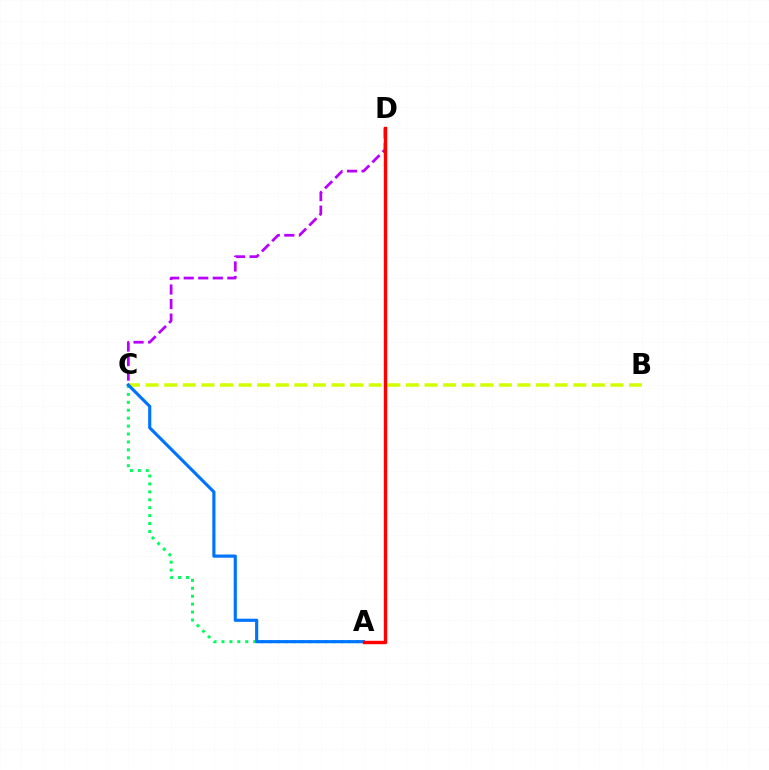{('B', 'C'): [{'color': '#d1ff00', 'line_style': 'dashed', 'thickness': 2.53}], ('A', 'C'): [{'color': '#00ff5c', 'line_style': 'dotted', 'thickness': 2.15}, {'color': '#0074ff', 'line_style': 'solid', 'thickness': 2.27}], ('C', 'D'): [{'color': '#b900ff', 'line_style': 'dashed', 'thickness': 1.98}], ('A', 'D'): [{'color': '#ff0000', 'line_style': 'solid', 'thickness': 2.46}]}